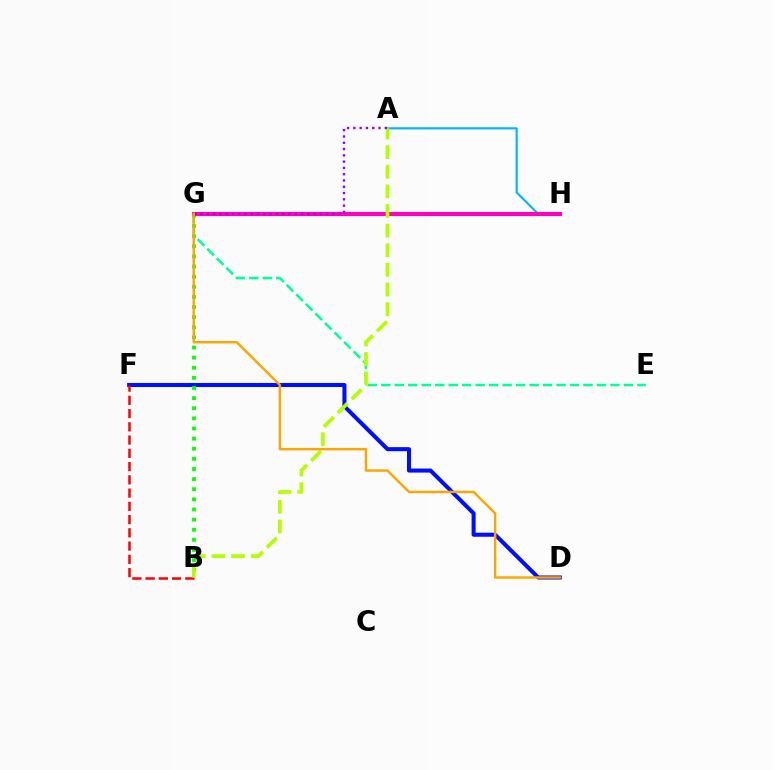{('D', 'F'): [{'color': '#0010ff', 'line_style': 'solid', 'thickness': 2.92}], ('B', 'F'): [{'color': '#ff0000', 'line_style': 'dashed', 'thickness': 1.8}], ('B', 'G'): [{'color': '#08ff00', 'line_style': 'dotted', 'thickness': 2.75}], ('A', 'H'): [{'color': '#00b5ff', 'line_style': 'solid', 'thickness': 1.53}], ('G', 'H'): [{'color': '#ff00bd', 'line_style': 'solid', 'thickness': 2.97}], ('E', 'G'): [{'color': '#00ff9d', 'line_style': 'dashed', 'thickness': 1.83}], ('A', 'B'): [{'color': '#b3ff00', 'line_style': 'dashed', 'thickness': 2.67}], ('A', 'G'): [{'color': '#9b00ff', 'line_style': 'dotted', 'thickness': 1.71}], ('D', 'G'): [{'color': '#ffa500', 'line_style': 'solid', 'thickness': 1.76}]}